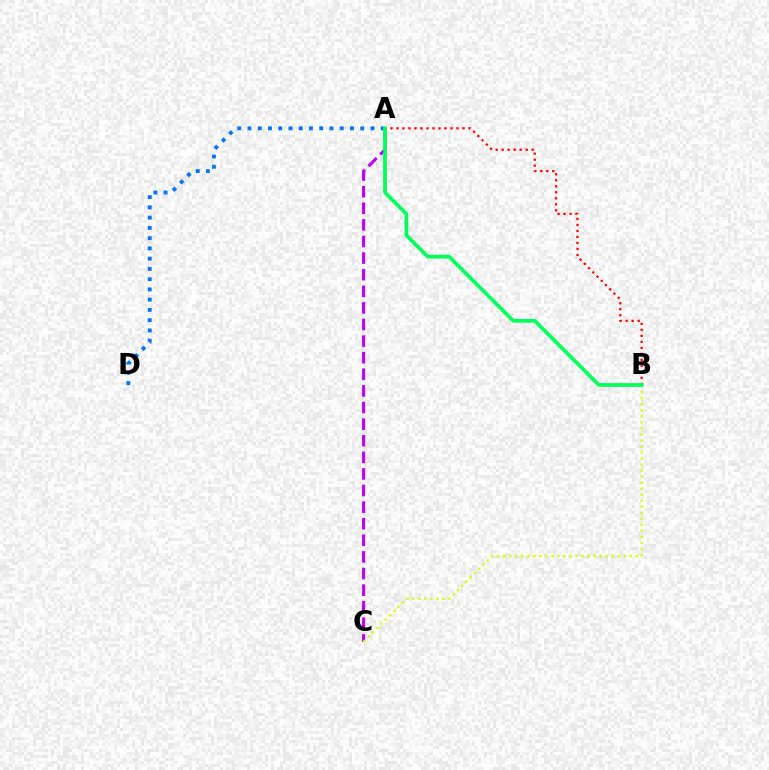{('A', 'C'): [{'color': '#b900ff', 'line_style': 'dashed', 'thickness': 2.26}], ('A', 'B'): [{'color': '#ff0000', 'line_style': 'dotted', 'thickness': 1.63}, {'color': '#00ff5c', 'line_style': 'solid', 'thickness': 2.7}], ('A', 'D'): [{'color': '#0074ff', 'line_style': 'dotted', 'thickness': 2.79}], ('B', 'C'): [{'color': '#d1ff00', 'line_style': 'dotted', 'thickness': 1.64}]}